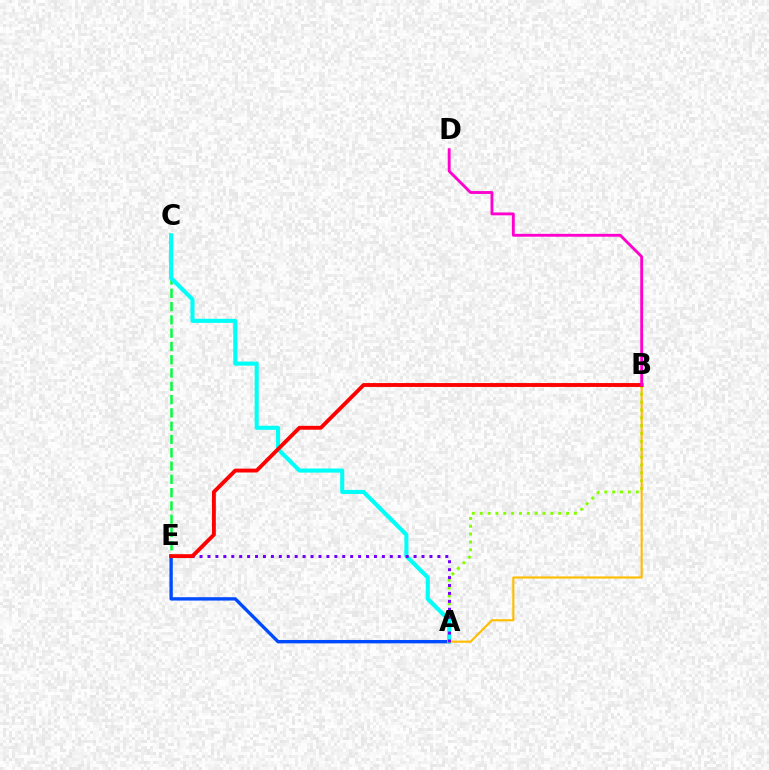{('A', 'B'): [{'color': '#84ff00', 'line_style': 'dotted', 'thickness': 2.13}, {'color': '#ffbd00', 'line_style': 'solid', 'thickness': 1.55}], ('A', 'E'): [{'color': '#004bff', 'line_style': 'solid', 'thickness': 2.42}, {'color': '#7200ff', 'line_style': 'dotted', 'thickness': 2.15}], ('C', 'E'): [{'color': '#00ff39', 'line_style': 'dashed', 'thickness': 1.81}], ('A', 'C'): [{'color': '#00fff6', 'line_style': 'solid', 'thickness': 2.95}], ('B', 'E'): [{'color': '#ff0000', 'line_style': 'solid', 'thickness': 2.78}], ('B', 'D'): [{'color': '#ff00cf', 'line_style': 'solid', 'thickness': 2.06}]}